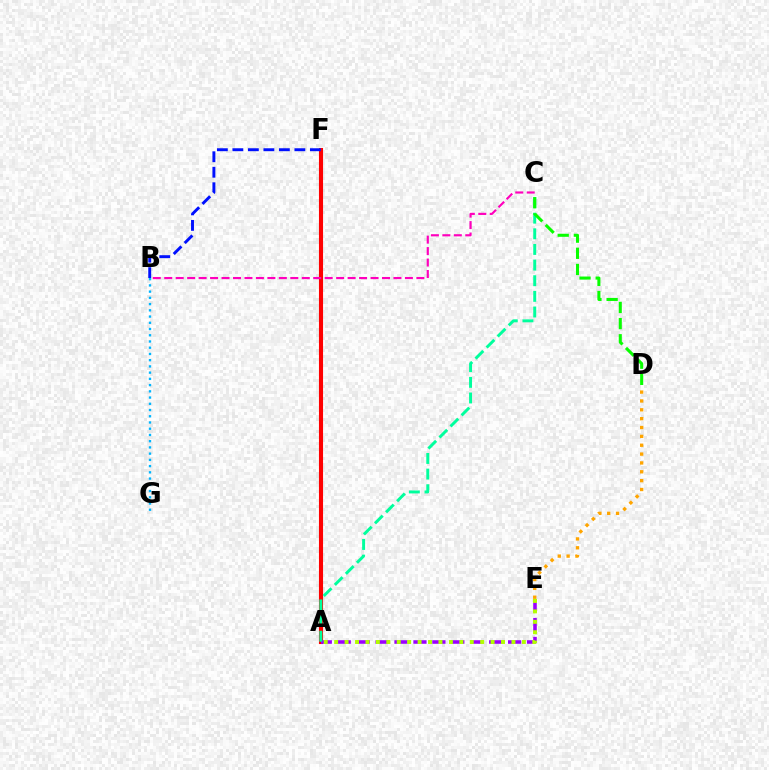{('A', 'F'): [{'color': '#ff0000', 'line_style': 'solid', 'thickness': 2.95}], ('B', 'F'): [{'color': '#0010ff', 'line_style': 'dashed', 'thickness': 2.11}], ('A', 'E'): [{'color': '#9b00ff', 'line_style': 'dashed', 'thickness': 2.57}, {'color': '#b3ff00', 'line_style': 'dotted', 'thickness': 2.83}], ('B', 'G'): [{'color': '#00b5ff', 'line_style': 'dotted', 'thickness': 1.69}], ('A', 'C'): [{'color': '#00ff9d', 'line_style': 'dashed', 'thickness': 2.12}], ('C', 'D'): [{'color': '#08ff00', 'line_style': 'dashed', 'thickness': 2.19}], ('B', 'C'): [{'color': '#ff00bd', 'line_style': 'dashed', 'thickness': 1.56}], ('D', 'E'): [{'color': '#ffa500', 'line_style': 'dotted', 'thickness': 2.41}]}